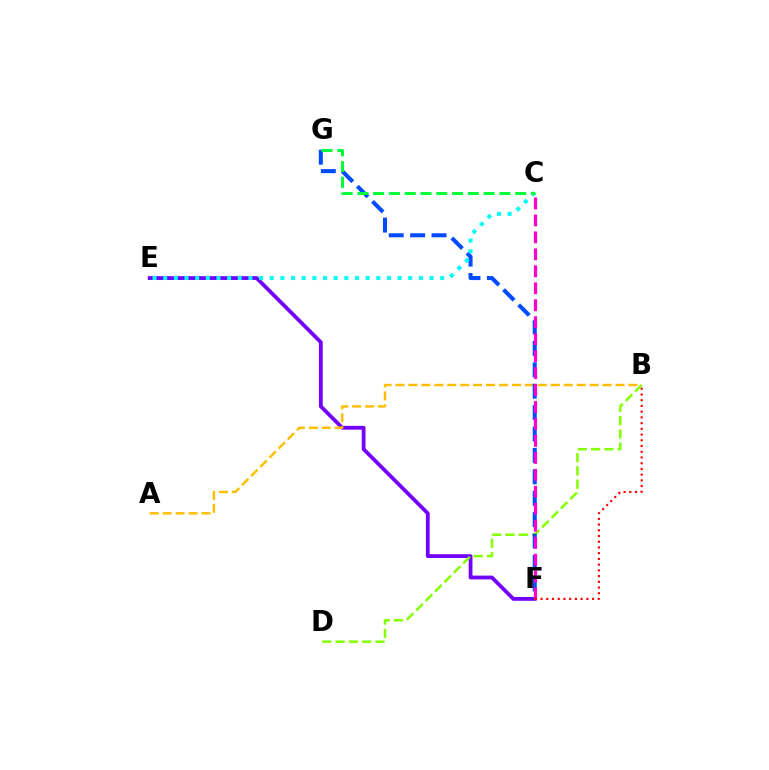{('E', 'F'): [{'color': '#7200ff', 'line_style': 'solid', 'thickness': 2.73}], ('B', 'D'): [{'color': '#84ff00', 'line_style': 'dashed', 'thickness': 1.81}], ('A', 'B'): [{'color': '#ffbd00', 'line_style': 'dashed', 'thickness': 1.76}], ('F', 'G'): [{'color': '#004bff', 'line_style': 'dashed', 'thickness': 2.91}], ('C', 'E'): [{'color': '#00fff6', 'line_style': 'dotted', 'thickness': 2.89}], ('C', 'F'): [{'color': '#ff00cf', 'line_style': 'dashed', 'thickness': 2.3}], ('B', 'F'): [{'color': '#ff0000', 'line_style': 'dotted', 'thickness': 1.56}], ('C', 'G'): [{'color': '#00ff39', 'line_style': 'dashed', 'thickness': 2.14}]}